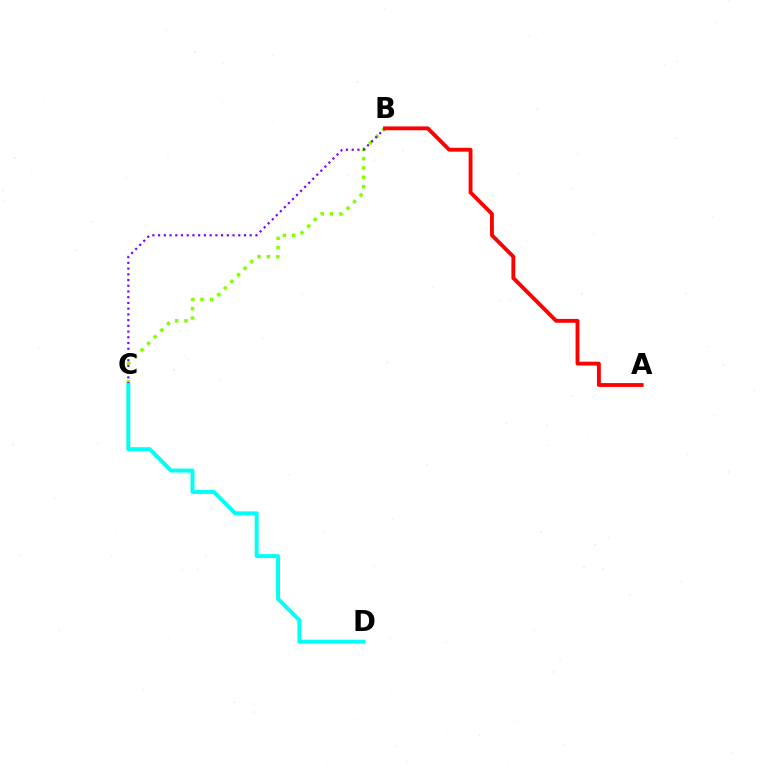{('B', 'C'): [{'color': '#84ff00', 'line_style': 'dotted', 'thickness': 2.54}, {'color': '#7200ff', 'line_style': 'dotted', 'thickness': 1.56}], ('A', 'B'): [{'color': '#ff0000', 'line_style': 'solid', 'thickness': 2.77}], ('C', 'D'): [{'color': '#00fff6', 'line_style': 'solid', 'thickness': 2.85}]}